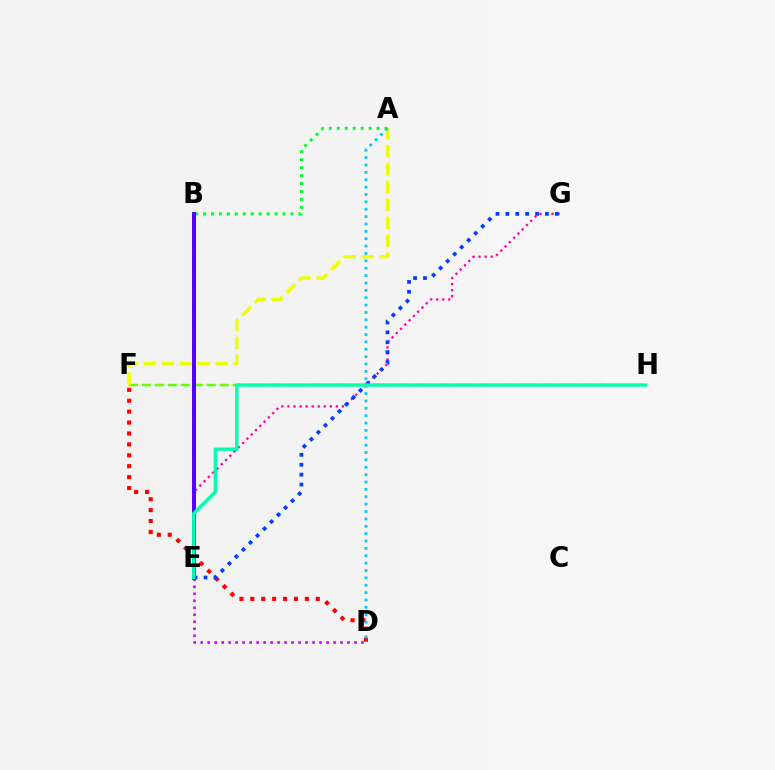{('B', 'E'): [{'color': '#ff8800', 'line_style': 'dashed', 'thickness': 2.86}, {'color': '#4f00ff', 'line_style': 'solid', 'thickness': 2.83}], ('E', 'G'): [{'color': '#ff00a0', 'line_style': 'dotted', 'thickness': 1.64}, {'color': '#003fff', 'line_style': 'dotted', 'thickness': 2.69}], ('F', 'H'): [{'color': '#66ff00', 'line_style': 'dashed', 'thickness': 1.76}], ('A', 'F'): [{'color': '#eeff00', 'line_style': 'dashed', 'thickness': 2.44}], ('D', 'E'): [{'color': '#d600ff', 'line_style': 'dotted', 'thickness': 1.9}], ('D', 'F'): [{'color': '#ff0000', 'line_style': 'dotted', 'thickness': 2.96}], ('A', 'D'): [{'color': '#00c7ff', 'line_style': 'dotted', 'thickness': 2.0}], ('A', 'B'): [{'color': '#00ff27', 'line_style': 'dotted', 'thickness': 2.16}], ('E', 'H'): [{'color': '#00ffaf', 'line_style': 'solid', 'thickness': 2.4}]}